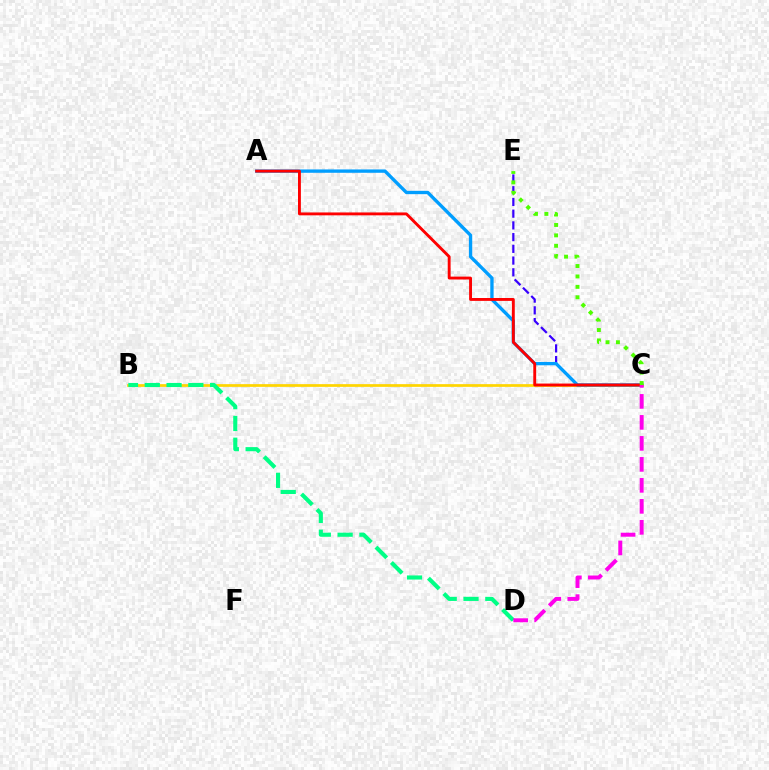{('C', 'E'): [{'color': '#3700ff', 'line_style': 'dashed', 'thickness': 1.59}, {'color': '#4fff00', 'line_style': 'dotted', 'thickness': 2.83}], ('B', 'C'): [{'color': '#ffd500', 'line_style': 'solid', 'thickness': 1.96}], ('A', 'C'): [{'color': '#009eff', 'line_style': 'solid', 'thickness': 2.4}, {'color': '#ff0000', 'line_style': 'solid', 'thickness': 2.07}], ('B', 'D'): [{'color': '#00ff86', 'line_style': 'dashed', 'thickness': 2.96}], ('C', 'D'): [{'color': '#ff00ed', 'line_style': 'dashed', 'thickness': 2.85}]}